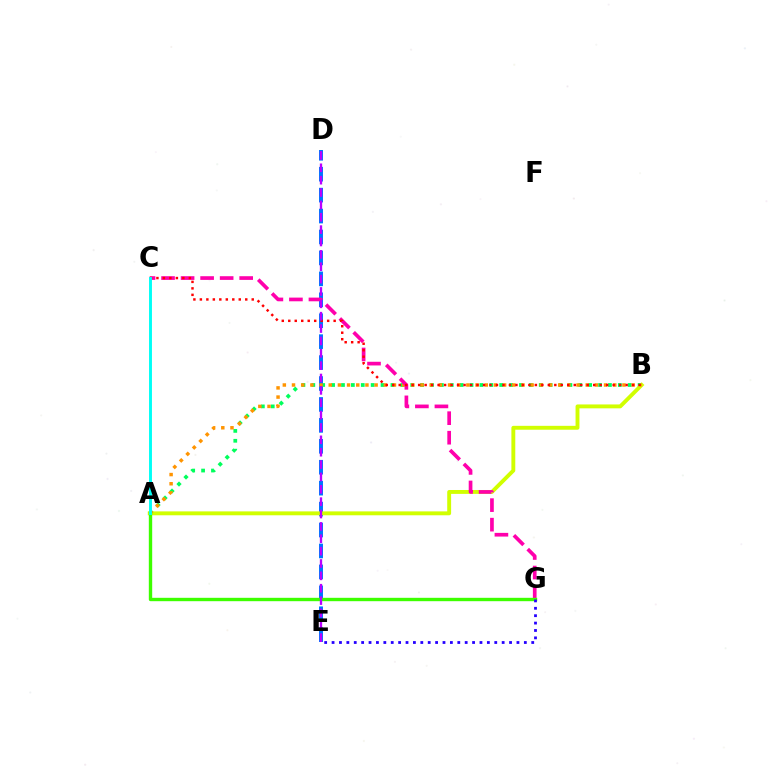{('A', 'B'): [{'color': '#00ff5c', 'line_style': 'dotted', 'thickness': 2.69}, {'color': '#d1ff00', 'line_style': 'solid', 'thickness': 2.8}, {'color': '#ff9400', 'line_style': 'dotted', 'thickness': 2.49}], ('D', 'E'): [{'color': '#0074ff', 'line_style': 'dashed', 'thickness': 2.84}, {'color': '#b900ff', 'line_style': 'dashed', 'thickness': 1.68}], ('C', 'G'): [{'color': '#ff00ac', 'line_style': 'dashed', 'thickness': 2.65}], ('A', 'G'): [{'color': '#3dff00', 'line_style': 'solid', 'thickness': 2.43}], ('B', 'C'): [{'color': '#ff0000', 'line_style': 'dotted', 'thickness': 1.76}], ('A', 'C'): [{'color': '#00fff6', 'line_style': 'solid', 'thickness': 2.1}], ('E', 'G'): [{'color': '#2500ff', 'line_style': 'dotted', 'thickness': 2.01}]}